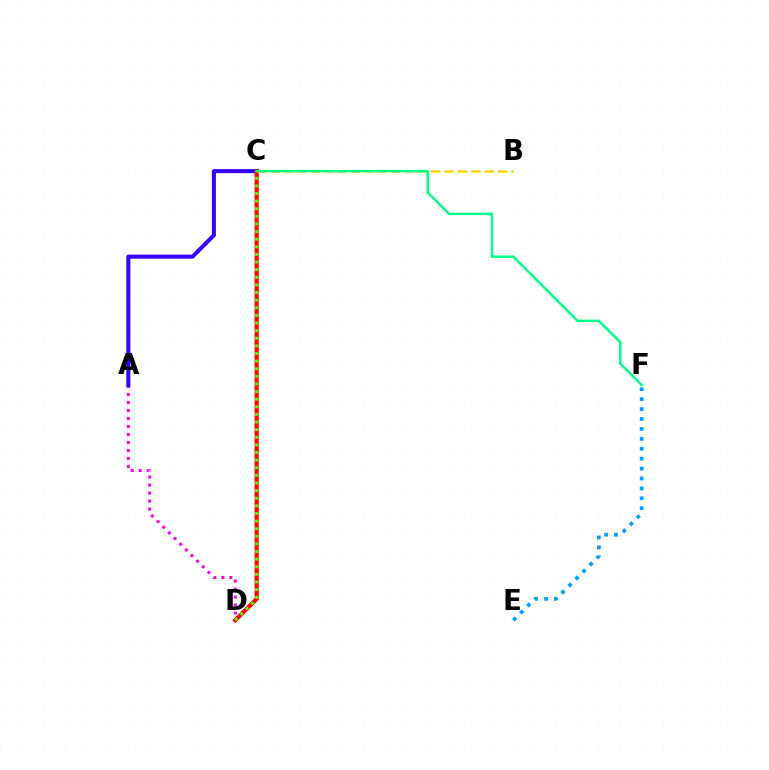{('A', 'D'): [{'color': '#ff00ed', 'line_style': 'dotted', 'thickness': 2.17}], ('A', 'C'): [{'color': '#3700ff', 'line_style': 'solid', 'thickness': 2.91}], ('C', 'D'): [{'color': '#ff0000', 'line_style': 'solid', 'thickness': 2.98}, {'color': '#4fff00', 'line_style': 'dotted', 'thickness': 2.07}], ('B', 'C'): [{'color': '#ffd500', 'line_style': 'dashed', 'thickness': 1.81}], ('E', 'F'): [{'color': '#009eff', 'line_style': 'dotted', 'thickness': 2.69}], ('C', 'F'): [{'color': '#00ff86', 'line_style': 'solid', 'thickness': 1.77}]}